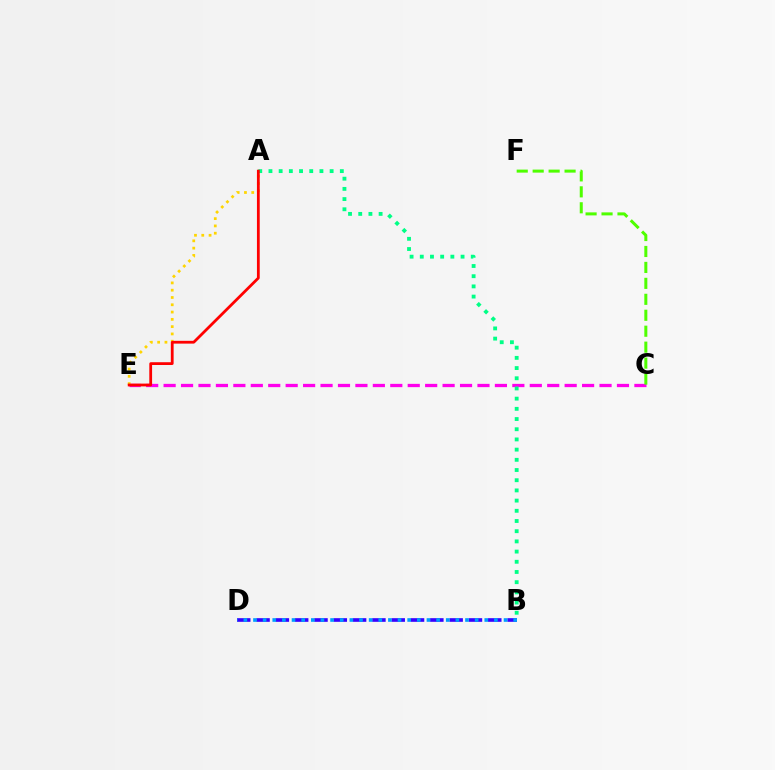{('B', 'D'): [{'color': '#3700ff', 'line_style': 'dashed', 'thickness': 2.62}, {'color': '#009eff', 'line_style': 'dotted', 'thickness': 2.62}], ('C', 'E'): [{'color': '#ff00ed', 'line_style': 'dashed', 'thickness': 2.37}], ('A', 'E'): [{'color': '#ffd500', 'line_style': 'dotted', 'thickness': 1.98}, {'color': '#ff0000', 'line_style': 'solid', 'thickness': 2.01}], ('C', 'F'): [{'color': '#4fff00', 'line_style': 'dashed', 'thickness': 2.17}], ('A', 'B'): [{'color': '#00ff86', 'line_style': 'dotted', 'thickness': 2.77}]}